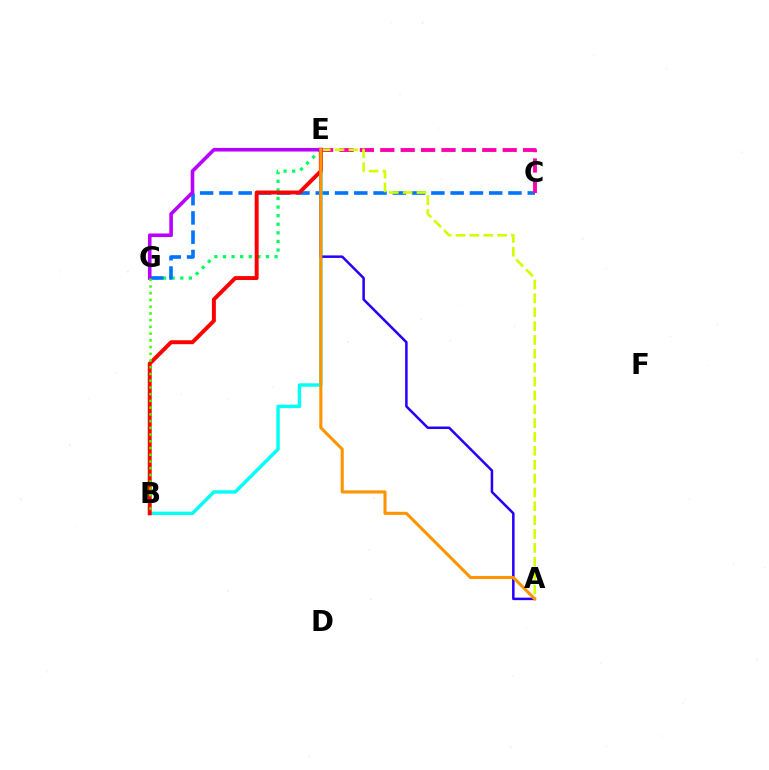{('E', 'G'): [{'color': '#00ff5c', 'line_style': 'dotted', 'thickness': 2.34}, {'color': '#b900ff', 'line_style': 'solid', 'thickness': 2.6}], ('C', 'G'): [{'color': '#0074ff', 'line_style': 'dashed', 'thickness': 2.62}], ('B', 'E'): [{'color': '#00fff6', 'line_style': 'solid', 'thickness': 2.47}, {'color': '#ff0000', 'line_style': 'solid', 'thickness': 2.83}], ('C', 'E'): [{'color': '#ff00ac', 'line_style': 'dashed', 'thickness': 2.77}], ('A', 'E'): [{'color': '#d1ff00', 'line_style': 'dashed', 'thickness': 1.88}, {'color': '#2500ff', 'line_style': 'solid', 'thickness': 1.81}, {'color': '#ff9400', 'line_style': 'solid', 'thickness': 2.22}], ('B', 'G'): [{'color': '#3dff00', 'line_style': 'dotted', 'thickness': 1.83}]}